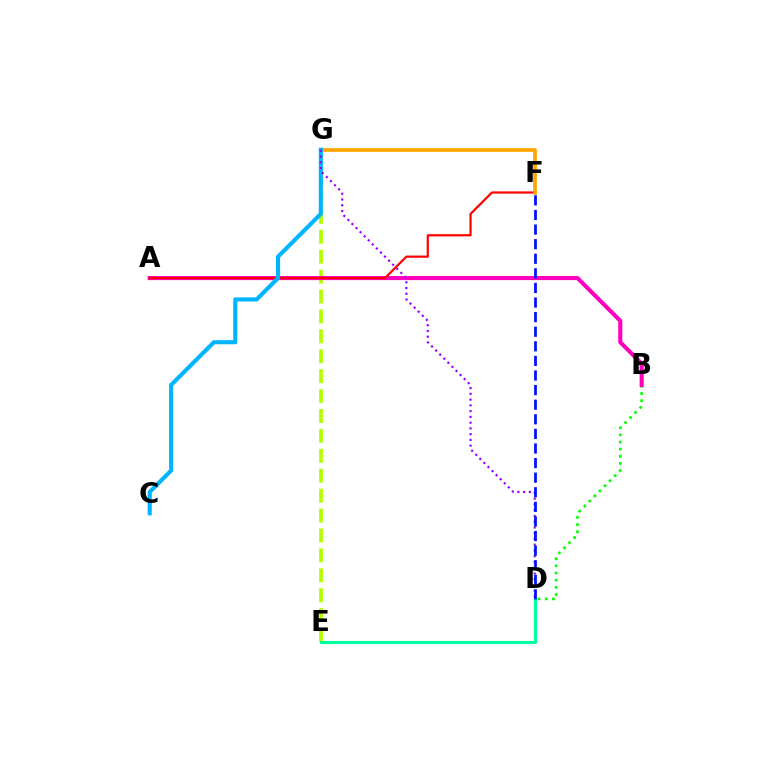{('E', 'G'): [{'color': '#b3ff00', 'line_style': 'dashed', 'thickness': 2.71}], ('B', 'D'): [{'color': '#08ff00', 'line_style': 'dotted', 'thickness': 1.95}], ('A', 'B'): [{'color': '#ff00bd', 'line_style': 'solid', 'thickness': 2.94}], ('A', 'F'): [{'color': '#ff0000', 'line_style': 'solid', 'thickness': 1.59}], ('D', 'E'): [{'color': '#00ff9d', 'line_style': 'solid', 'thickness': 2.2}], ('F', 'G'): [{'color': '#ffa500', 'line_style': 'solid', 'thickness': 2.66}], ('C', 'G'): [{'color': '#00b5ff', 'line_style': 'solid', 'thickness': 2.95}], ('D', 'G'): [{'color': '#9b00ff', 'line_style': 'dotted', 'thickness': 1.56}], ('D', 'F'): [{'color': '#0010ff', 'line_style': 'dashed', 'thickness': 1.98}]}